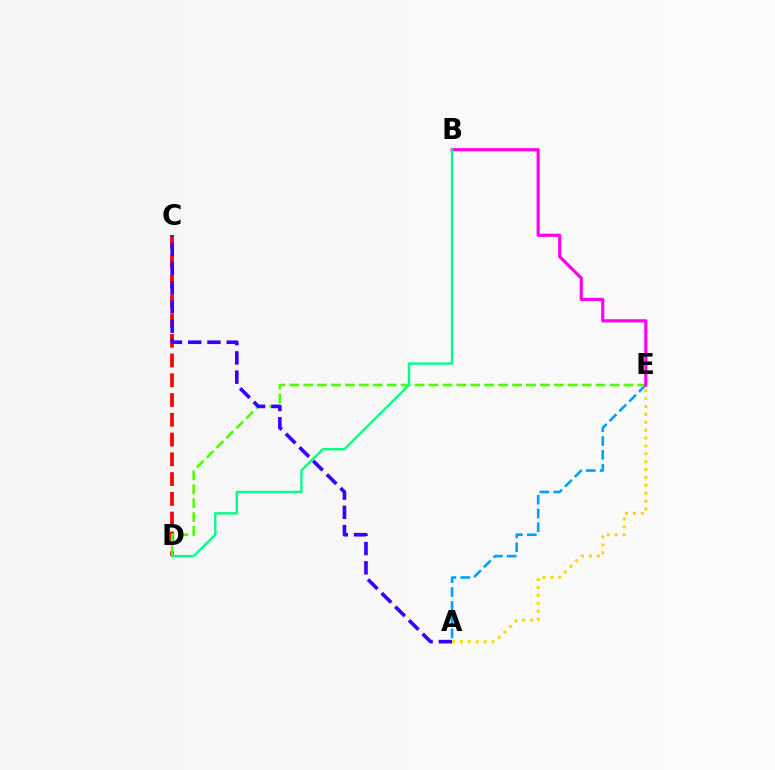{('A', 'E'): [{'color': '#009eff', 'line_style': 'dashed', 'thickness': 1.88}, {'color': '#ffd500', 'line_style': 'dotted', 'thickness': 2.14}], ('C', 'D'): [{'color': '#ff0000', 'line_style': 'dashed', 'thickness': 2.69}], ('D', 'E'): [{'color': '#4fff00', 'line_style': 'dashed', 'thickness': 1.89}], ('A', 'C'): [{'color': '#3700ff', 'line_style': 'dashed', 'thickness': 2.62}], ('B', 'E'): [{'color': '#ff00ed', 'line_style': 'solid', 'thickness': 2.29}], ('B', 'D'): [{'color': '#00ff86', 'line_style': 'solid', 'thickness': 1.71}]}